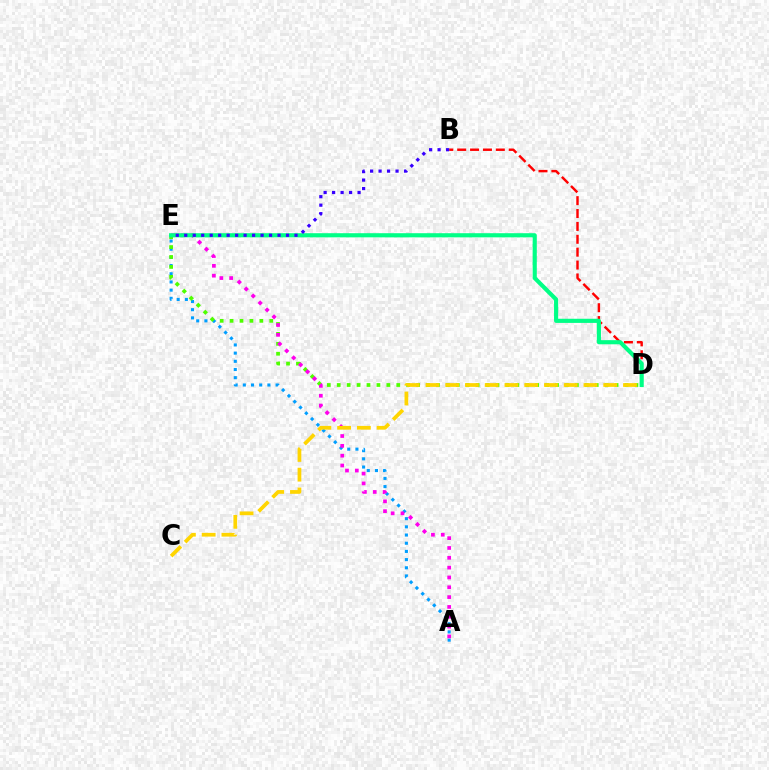{('A', 'E'): [{'color': '#009eff', 'line_style': 'dotted', 'thickness': 2.22}, {'color': '#ff00ed', 'line_style': 'dotted', 'thickness': 2.67}], ('D', 'E'): [{'color': '#4fff00', 'line_style': 'dotted', 'thickness': 2.7}, {'color': '#00ff86', 'line_style': 'solid', 'thickness': 2.98}], ('B', 'D'): [{'color': '#ff0000', 'line_style': 'dashed', 'thickness': 1.75}], ('C', 'D'): [{'color': '#ffd500', 'line_style': 'dashed', 'thickness': 2.68}], ('B', 'E'): [{'color': '#3700ff', 'line_style': 'dotted', 'thickness': 2.3}]}